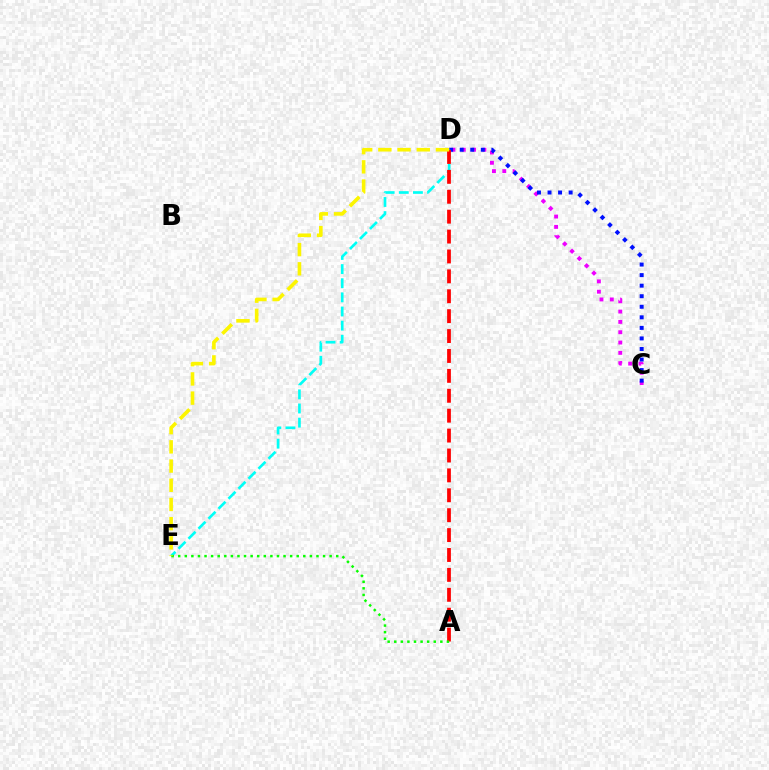{('C', 'D'): [{'color': '#ee00ff', 'line_style': 'dotted', 'thickness': 2.8}, {'color': '#0010ff', 'line_style': 'dotted', 'thickness': 2.87}], ('D', 'E'): [{'color': '#00fff6', 'line_style': 'dashed', 'thickness': 1.92}, {'color': '#fcf500', 'line_style': 'dashed', 'thickness': 2.61}], ('A', 'D'): [{'color': '#ff0000', 'line_style': 'dashed', 'thickness': 2.7}], ('A', 'E'): [{'color': '#08ff00', 'line_style': 'dotted', 'thickness': 1.79}]}